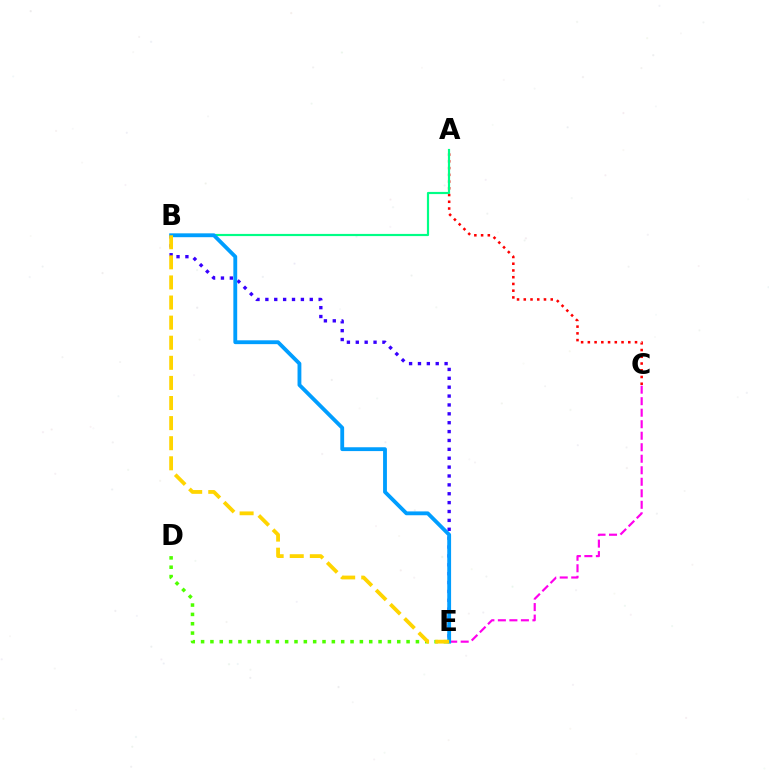{('A', 'C'): [{'color': '#ff0000', 'line_style': 'dotted', 'thickness': 1.83}], ('C', 'E'): [{'color': '#ff00ed', 'line_style': 'dashed', 'thickness': 1.56}], ('D', 'E'): [{'color': '#4fff00', 'line_style': 'dotted', 'thickness': 2.54}], ('A', 'B'): [{'color': '#00ff86', 'line_style': 'solid', 'thickness': 1.57}], ('B', 'E'): [{'color': '#3700ff', 'line_style': 'dotted', 'thickness': 2.41}, {'color': '#009eff', 'line_style': 'solid', 'thickness': 2.76}, {'color': '#ffd500', 'line_style': 'dashed', 'thickness': 2.73}]}